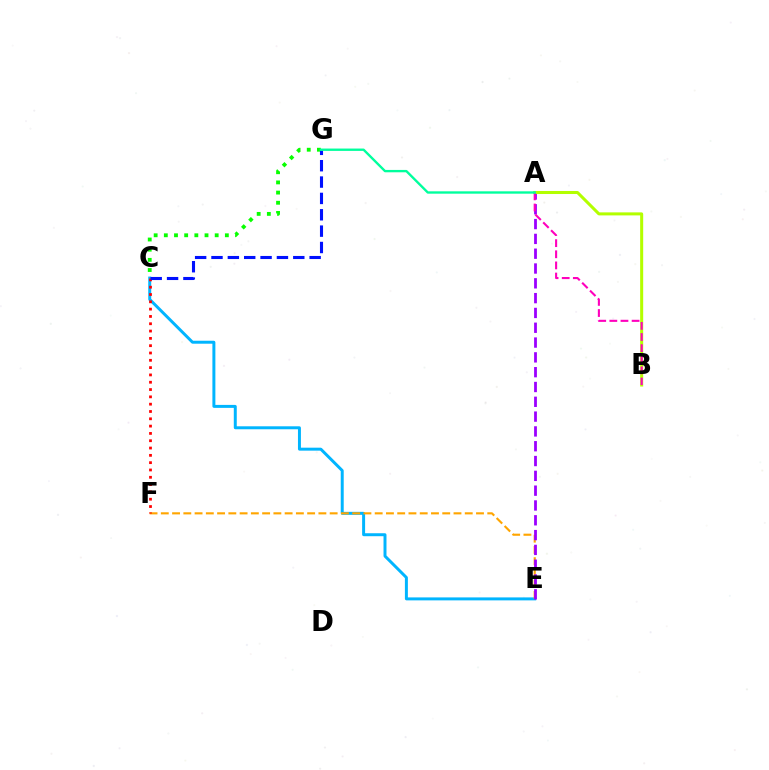{('C', 'E'): [{'color': '#00b5ff', 'line_style': 'solid', 'thickness': 2.14}], ('E', 'F'): [{'color': '#ffa500', 'line_style': 'dashed', 'thickness': 1.53}], ('A', 'E'): [{'color': '#9b00ff', 'line_style': 'dashed', 'thickness': 2.01}], ('C', 'G'): [{'color': '#08ff00', 'line_style': 'dotted', 'thickness': 2.76}, {'color': '#0010ff', 'line_style': 'dashed', 'thickness': 2.22}], ('A', 'B'): [{'color': '#b3ff00', 'line_style': 'solid', 'thickness': 2.18}, {'color': '#ff00bd', 'line_style': 'dashed', 'thickness': 1.51}], ('C', 'F'): [{'color': '#ff0000', 'line_style': 'dotted', 'thickness': 1.99}], ('A', 'G'): [{'color': '#00ff9d', 'line_style': 'solid', 'thickness': 1.7}]}